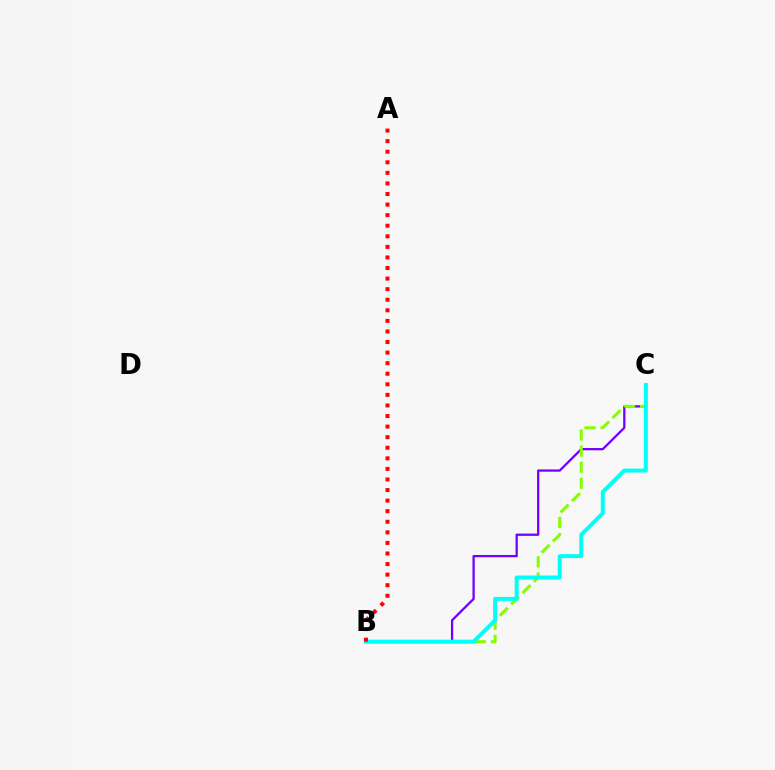{('B', 'C'): [{'color': '#7200ff', 'line_style': 'solid', 'thickness': 1.64}, {'color': '#84ff00', 'line_style': 'dashed', 'thickness': 2.18}, {'color': '#00fff6', 'line_style': 'solid', 'thickness': 2.86}], ('A', 'B'): [{'color': '#ff0000', 'line_style': 'dotted', 'thickness': 2.87}]}